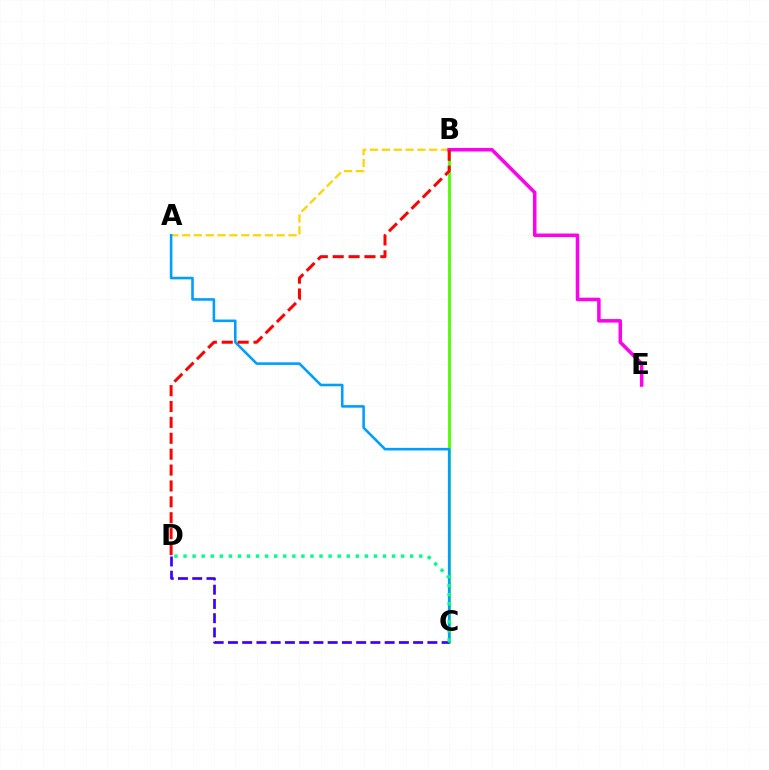{('A', 'B'): [{'color': '#ffd500', 'line_style': 'dashed', 'thickness': 1.61}], ('B', 'C'): [{'color': '#4fff00', 'line_style': 'solid', 'thickness': 2.03}], ('C', 'D'): [{'color': '#3700ff', 'line_style': 'dashed', 'thickness': 1.94}, {'color': '#00ff86', 'line_style': 'dotted', 'thickness': 2.46}], ('B', 'E'): [{'color': '#ff00ed', 'line_style': 'solid', 'thickness': 2.53}], ('A', 'C'): [{'color': '#009eff', 'line_style': 'solid', 'thickness': 1.86}], ('B', 'D'): [{'color': '#ff0000', 'line_style': 'dashed', 'thickness': 2.16}]}